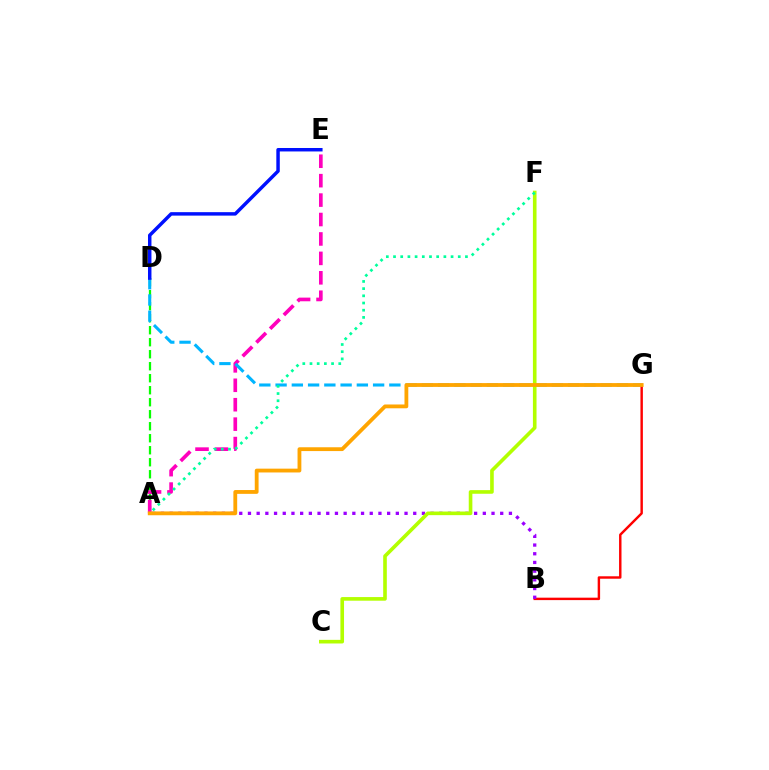{('B', 'G'): [{'color': '#ff0000', 'line_style': 'solid', 'thickness': 1.75}], ('A', 'B'): [{'color': '#9b00ff', 'line_style': 'dotted', 'thickness': 2.36}], ('A', 'D'): [{'color': '#08ff00', 'line_style': 'dashed', 'thickness': 1.63}], ('A', 'E'): [{'color': '#ff00bd', 'line_style': 'dashed', 'thickness': 2.64}], ('D', 'G'): [{'color': '#00b5ff', 'line_style': 'dashed', 'thickness': 2.21}], ('C', 'F'): [{'color': '#b3ff00', 'line_style': 'solid', 'thickness': 2.61}], ('A', 'G'): [{'color': '#ffa500', 'line_style': 'solid', 'thickness': 2.74}], ('D', 'E'): [{'color': '#0010ff', 'line_style': 'solid', 'thickness': 2.49}], ('A', 'F'): [{'color': '#00ff9d', 'line_style': 'dotted', 'thickness': 1.95}]}